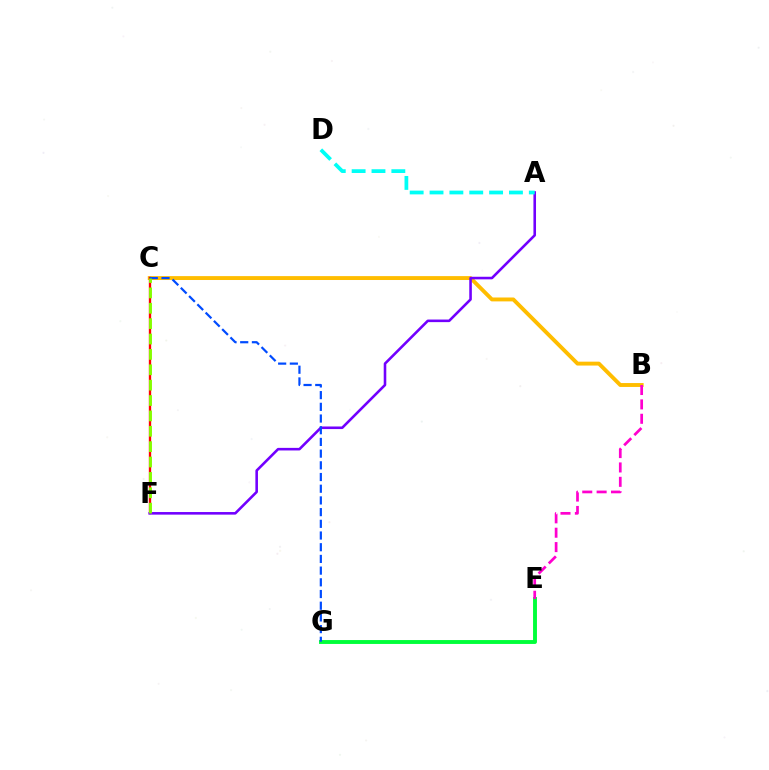{('B', 'C'): [{'color': '#ffbd00', 'line_style': 'solid', 'thickness': 2.8}], ('E', 'G'): [{'color': '#00ff39', 'line_style': 'solid', 'thickness': 2.8}], ('C', 'F'): [{'color': '#ff0000', 'line_style': 'solid', 'thickness': 1.69}, {'color': '#84ff00', 'line_style': 'dashed', 'thickness': 2.09}], ('A', 'F'): [{'color': '#7200ff', 'line_style': 'solid', 'thickness': 1.86}], ('A', 'D'): [{'color': '#00fff6', 'line_style': 'dashed', 'thickness': 2.7}], ('C', 'G'): [{'color': '#004bff', 'line_style': 'dashed', 'thickness': 1.59}], ('B', 'E'): [{'color': '#ff00cf', 'line_style': 'dashed', 'thickness': 1.95}]}